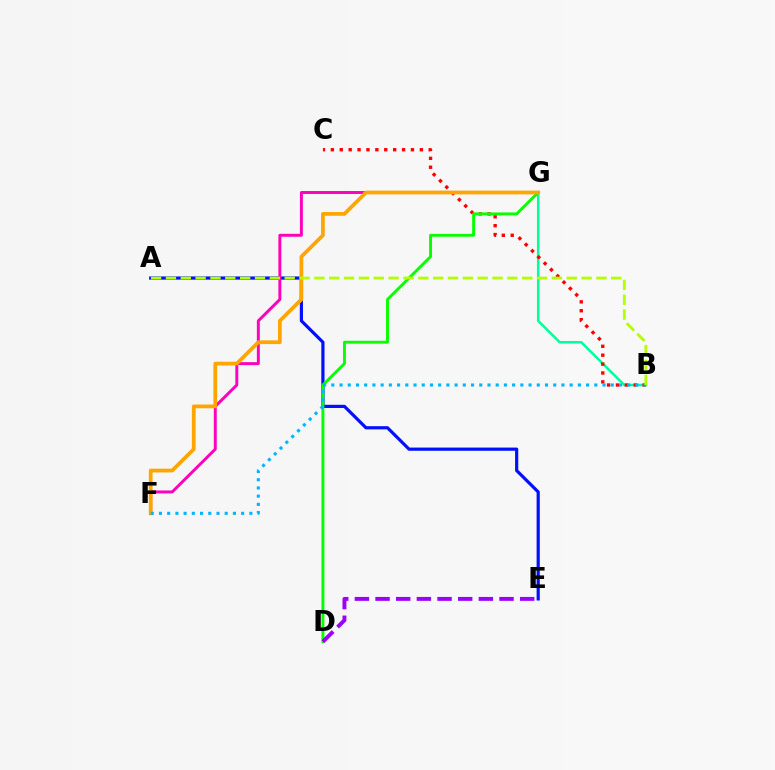{('A', 'E'): [{'color': '#0010ff', 'line_style': 'solid', 'thickness': 2.29}], ('B', 'G'): [{'color': '#00ff9d', 'line_style': 'solid', 'thickness': 1.81}], ('B', 'C'): [{'color': '#ff0000', 'line_style': 'dotted', 'thickness': 2.42}], ('F', 'G'): [{'color': '#ff00bd', 'line_style': 'solid', 'thickness': 2.12}, {'color': '#ffa500', 'line_style': 'solid', 'thickness': 2.7}], ('D', 'G'): [{'color': '#08ff00', 'line_style': 'solid', 'thickness': 2.09}], ('B', 'F'): [{'color': '#00b5ff', 'line_style': 'dotted', 'thickness': 2.23}], ('A', 'B'): [{'color': '#b3ff00', 'line_style': 'dashed', 'thickness': 2.02}], ('D', 'E'): [{'color': '#9b00ff', 'line_style': 'dashed', 'thickness': 2.81}]}